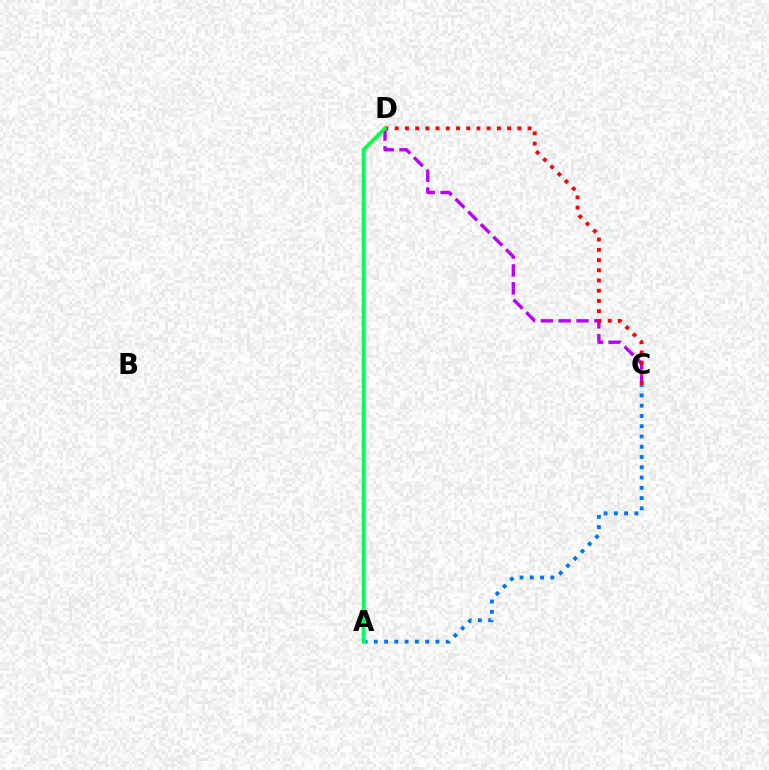{('A', 'C'): [{'color': '#0074ff', 'line_style': 'dotted', 'thickness': 2.79}], ('A', 'D'): [{'color': '#d1ff00', 'line_style': 'solid', 'thickness': 2.89}, {'color': '#00ff5c', 'line_style': 'solid', 'thickness': 2.55}], ('C', 'D'): [{'color': '#b900ff', 'line_style': 'dashed', 'thickness': 2.42}, {'color': '#ff0000', 'line_style': 'dotted', 'thickness': 2.78}]}